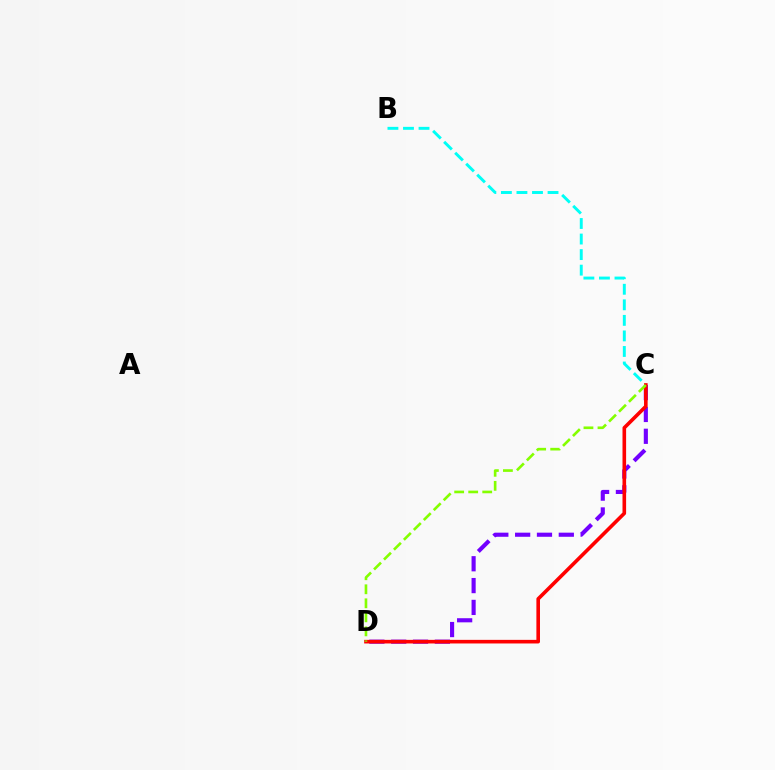{('C', 'D'): [{'color': '#7200ff', 'line_style': 'dashed', 'thickness': 2.97}, {'color': '#ff0000', 'line_style': 'solid', 'thickness': 2.6}, {'color': '#84ff00', 'line_style': 'dashed', 'thickness': 1.91}], ('B', 'C'): [{'color': '#00fff6', 'line_style': 'dashed', 'thickness': 2.11}]}